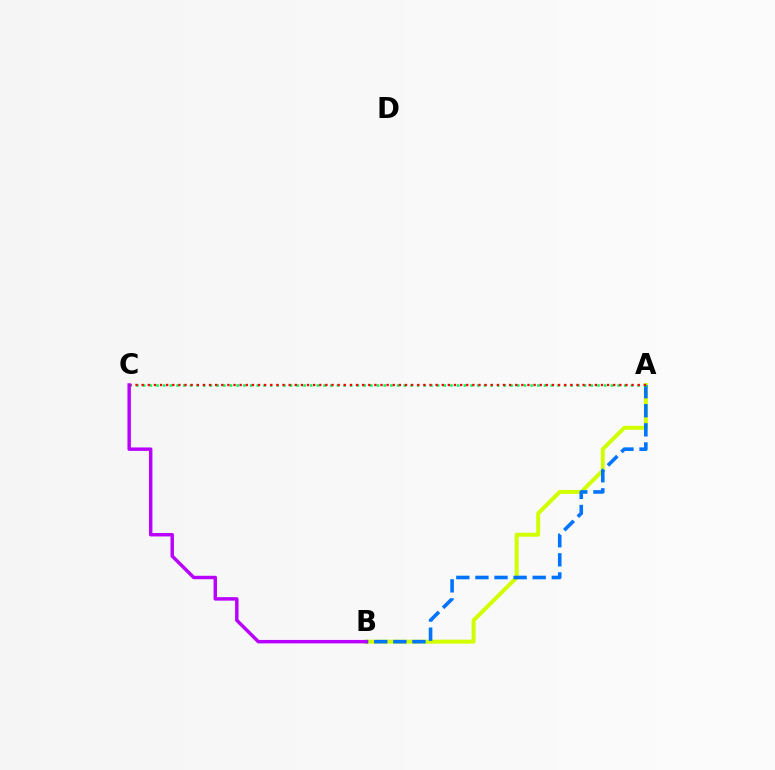{('A', 'B'): [{'color': '#d1ff00', 'line_style': 'solid', 'thickness': 2.87}, {'color': '#0074ff', 'line_style': 'dashed', 'thickness': 2.59}], ('A', 'C'): [{'color': '#00ff5c', 'line_style': 'dotted', 'thickness': 1.82}, {'color': '#ff0000', 'line_style': 'dotted', 'thickness': 1.66}], ('B', 'C'): [{'color': '#b900ff', 'line_style': 'solid', 'thickness': 2.48}]}